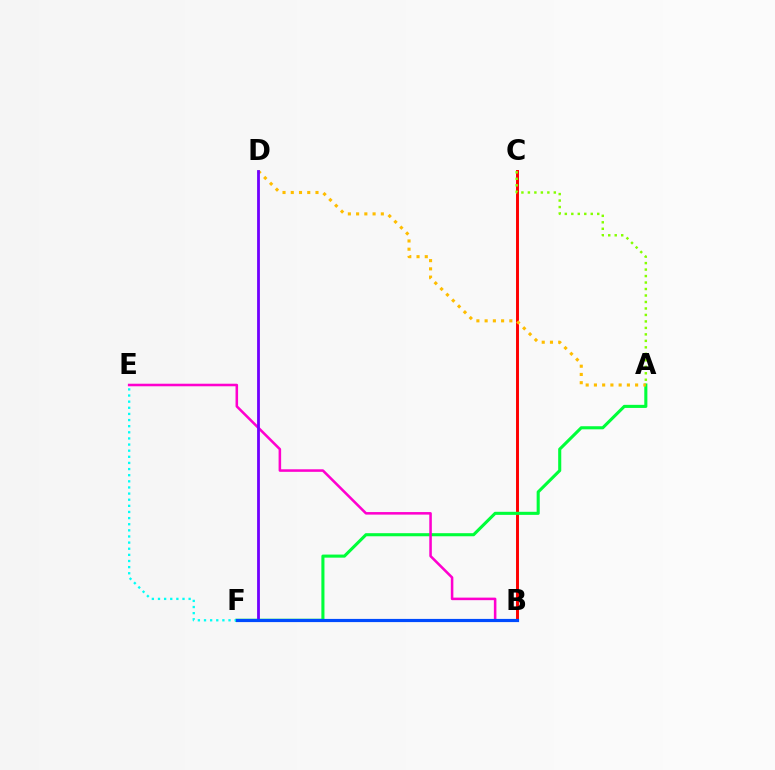{('B', 'C'): [{'color': '#ff0000', 'line_style': 'solid', 'thickness': 2.12}], ('A', 'C'): [{'color': '#84ff00', 'line_style': 'dotted', 'thickness': 1.76}], ('A', 'F'): [{'color': '#00ff39', 'line_style': 'solid', 'thickness': 2.22}], ('B', 'E'): [{'color': '#ff00cf', 'line_style': 'solid', 'thickness': 1.84}], ('A', 'D'): [{'color': '#ffbd00', 'line_style': 'dotted', 'thickness': 2.24}], ('D', 'F'): [{'color': '#7200ff', 'line_style': 'solid', 'thickness': 2.02}], ('E', 'F'): [{'color': '#00fff6', 'line_style': 'dotted', 'thickness': 1.66}], ('B', 'F'): [{'color': '#004bff', 'line_style': 'solid', 'thickness': 2.29}]}